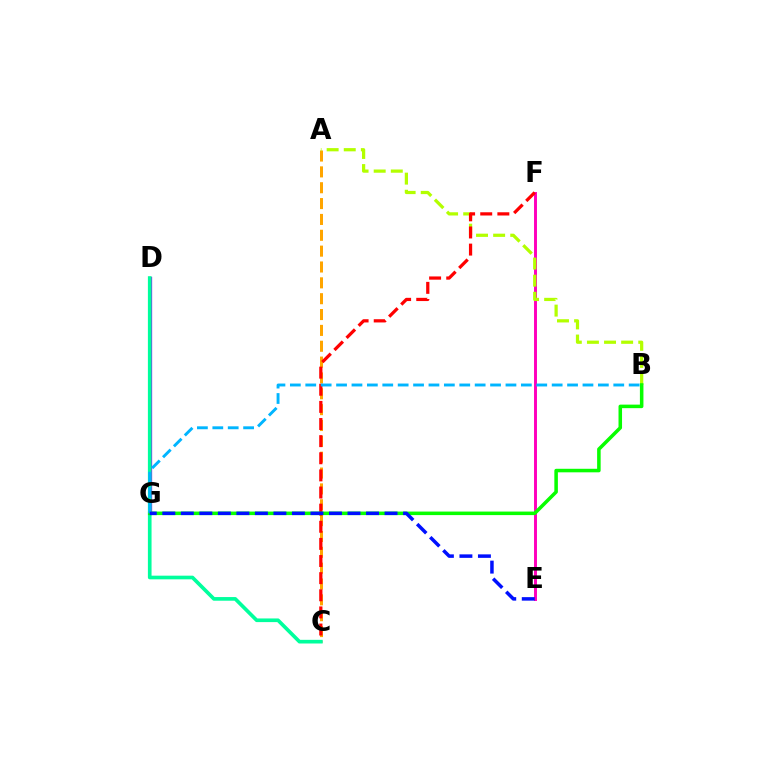{('A', 'C'): [{'color': '#ffa500', 'line_style': 'dashed', 'thickness': 2.15}], ('E', 'F'): [{'color': '#ff00bd', 'line_style': 'solid', 'thickness': 2.12}], ('D', 'G'): [{'color': '#9b00ff', 'line_style': 'solid', 'thickness': 2.37}], ('A', 'B'): [{'color': '#b3ff00', 'line_style': 'dashed', 'thickness': 2.32}], ('C', 'F'): [{'color': '#ff0000', 'line_style': 'dashed', 'thickness': 2.33}], ('C', 'D'): [{'color': '#00ff9d', 'line_style': 'solid', 'thickness': 2.63}], ('B', 'G'): [{'color': '#08ff00', 'line_style': 'solid', 'thickness': 2.54}, {'color': '#00b5ff', 'line_style': 'dashed', 'thickness': 2.09}], ('E', 'G'): [{'color': '#0010ff', 'line_style': 'dashed', 'thickness': 2.52}]}